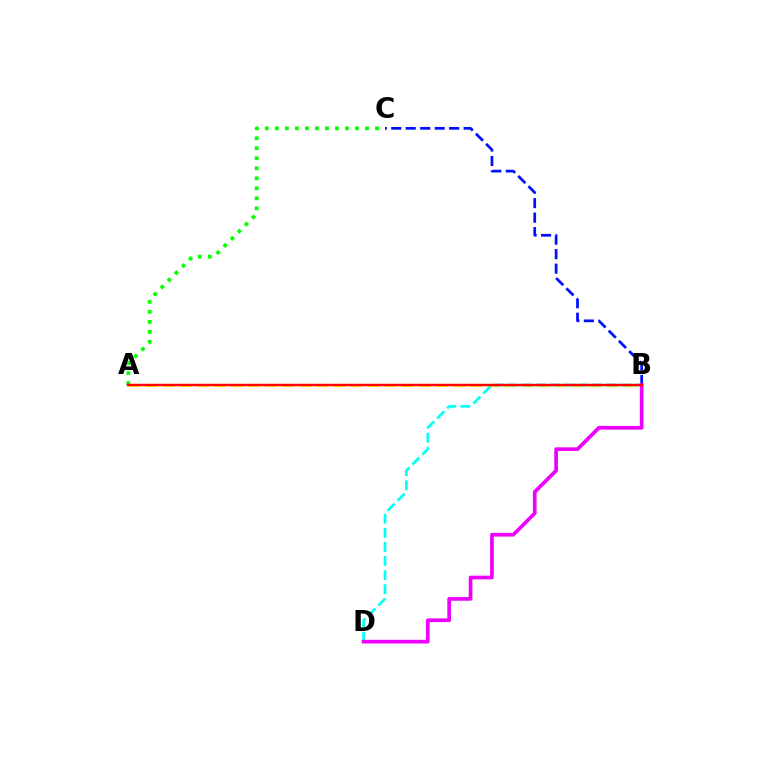{('A', 'B'): [{'color': '#fcf500', 'line_style': 'dashed', 'thickness': 2.32}, {'color': '#ff0000', 'line_style': 'solid', 'thickness': 1.74}], ('A', 'C'): [{'color': '#08ff00', 'line_style': 'dotted', 'thickness': 2.72}], ('B', 'D'): [{'color': '#00fff6', 'line_style': 'dashed', 'thickness': 1.92}, {'color': '#ee00ff', 'line_style': 'solid', 'thickness': 2.65}], ('B', 'C'): [{'color': '#0010ff', 'line_style': 'dashed', 'thickness': 1.97}]}